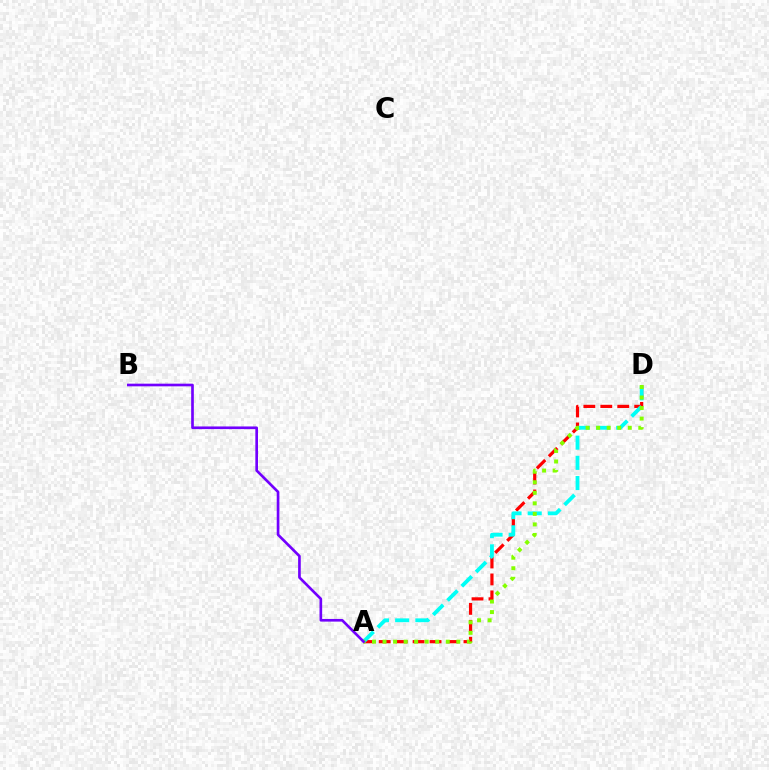{('A', 'D'): [{'color': '#ff0000', 'line_style': 'dashed', 'thickness': 2.3}, {'color': '#00fff6', 'line_style': 'dashed', 'thickness': 2.74}, {'color': '#84ff00', 'line_style': 'dotted', 'thickness': 2.86}], ('A', 'B'): [{'color': '#7200ff', 'line_style': 'solid', 'thickness': 1.92}]}